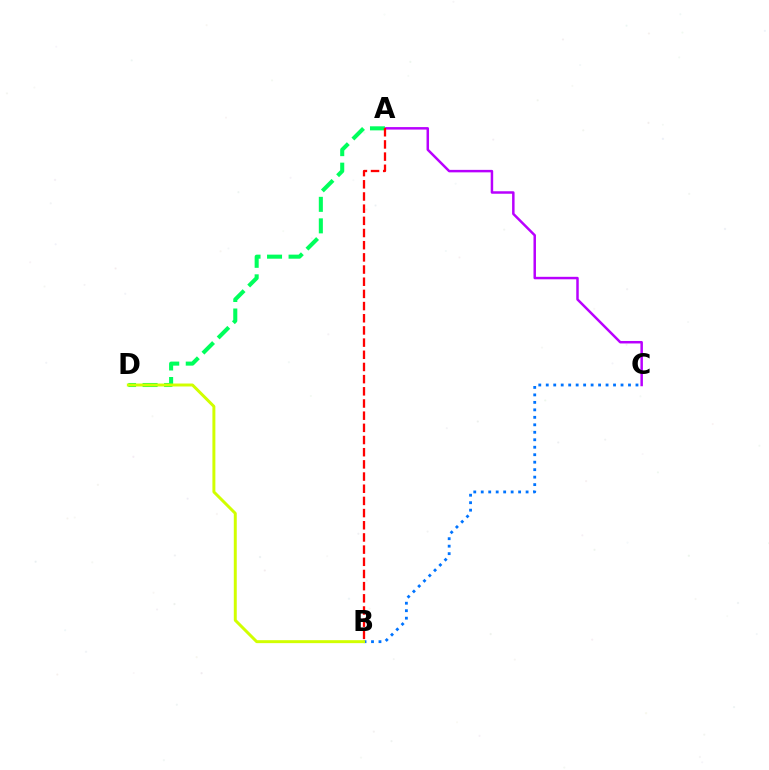{('A', 'C'): [{'color': '#b900ff', 'line_style': 'solid', 'thickness': 1.79}], ('B', 'C'): [{'color': '#0074ff', 'line_style': 'dotted', 'thickness': 2.03}], ('A', 'D'): [{'color': '#00ff5c', 'line_style': 'dashed', 'thickness': 2.92}], ('A', 'B'): [{'color': '#ff0000', 'line_style': 'dashed', 'thickness': 1.65}], ('B', 'D'): [{'color': '#d1ff00', 'line_style': 'solid', 'thickness': 2.13}]}